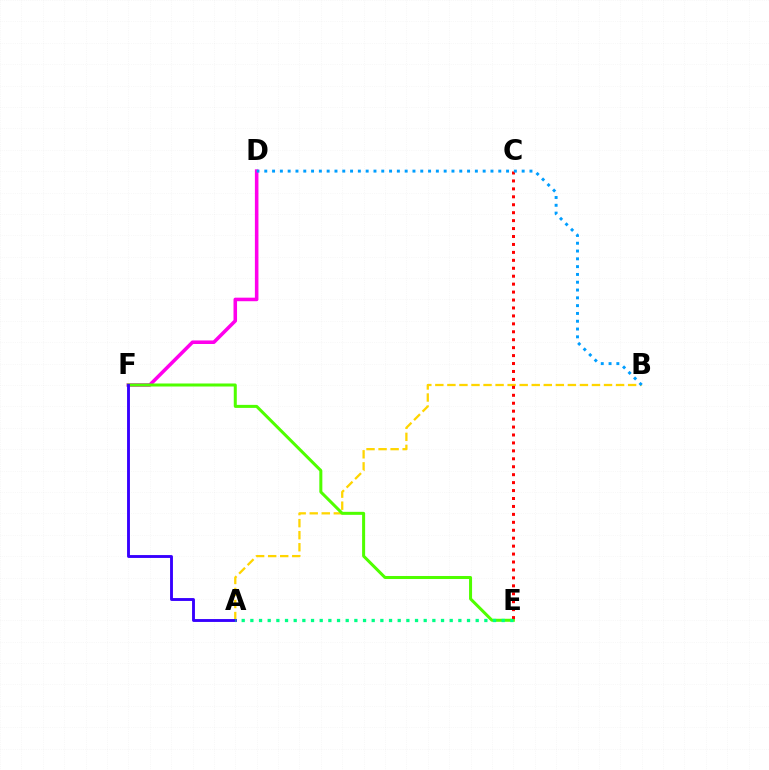{('D', 'F'): [{'color': '#ff00ed', 'line_style': 'solid', 'thickness': 2.56}], ('A', 'B'): [{'color': '#ffd500', 'line_style': 'dashed', 'thickness': 1.64}], ('E', 'F'): [{'color': '#4fff00', 'line_style': 'solid', 'thickness': 2.18}], ('A', 'F'): [{'color': '#3700ff', 'line_style': 'solid', 'thickness': 2.07}], ('C', 'E'): [{'color': '#ff0000', 'line_style': 'dotted', 'thickness': 2.16}], ('B', 'D'): [{'color': '#009eff', 'line_style': 'dotted', 'thickness': 2.12}], ('A', 'E'): [{'color': '#00ff86', 'line_style': 'dotted', 'thickness': 2.35}]}